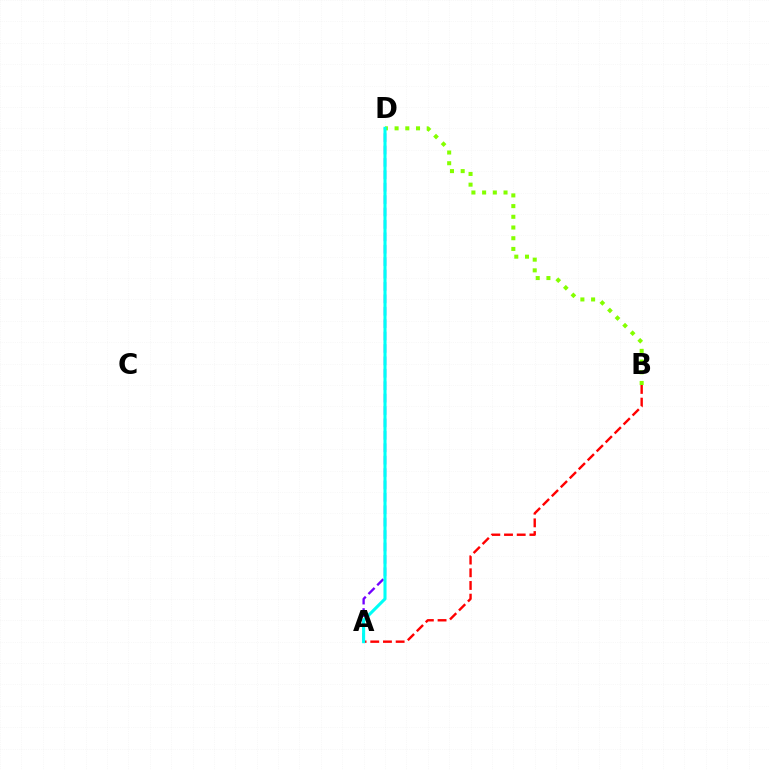{('A', 'D'): [{'color': '#7200ff', 'line_style': 'dashed', 'thickness': 1.69}, {'color': '#00fff6', 'line_style': 'solid', 'thickness': 2.21}], ('B', 'D'): [{'color': '#84ff00', 'line_style': 'dotted', 'thickness': 2.91}], ('A', 'B'): [{'color': '#ff0000', 'line_style': 'dashed', 'thickness': 1.72}]}